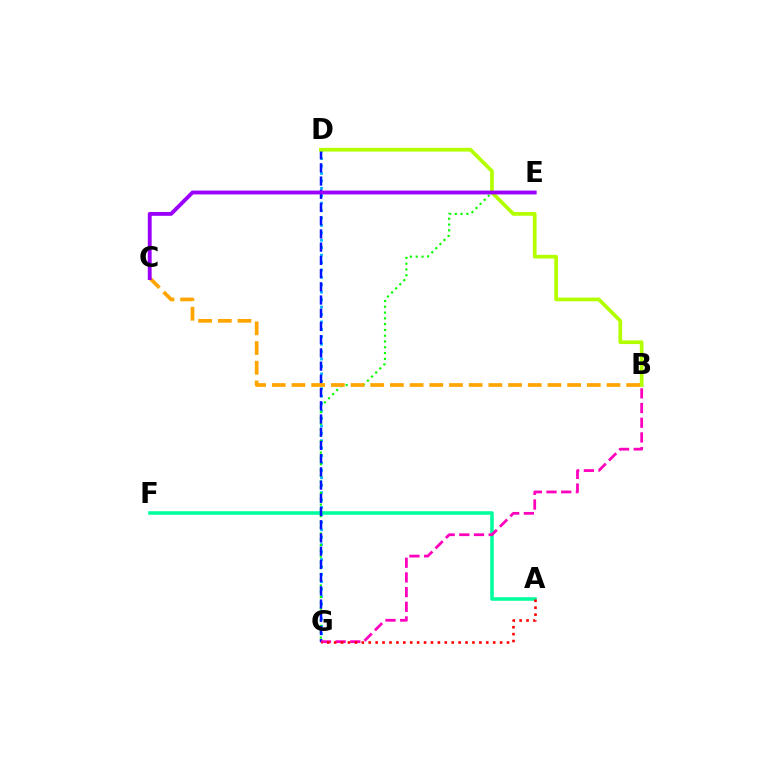{('D', 'G'): [{'color': '#00b5ff', 'line_style': 'dotted', 'thickness': 2.02}, {'color': '#0010ff', 'line_style': 'dashed', 'thickness': 1.8}], ('E', 'G'): [{'color': '#08ff00', 'line_style': 'dotted', 'thickness': 1.57}], ('A', 'F'): [{'color': '#00ff9d', 'line_style': 'solid', 'thickness': 2.55}], ('B', 'D'): [{'color': '#b3ff00', 'line_style': 'solid', 'thickness': 2.68}], ('B', 'C'): [{'color': '#ffa500', 'line_style': 'dashed', 'thickness': 2.67}], ('B', 'G'): [{'color': '#ff00bd', 'line_style': 'dashed', 'thickness': 1.99}], ('C', 'E'): [{'color': '#9b00ff', 'line_style': 'solid', 'thickness': 2.77}], ('A', 'G'): [{'color': '#ff0000', 'line_style': 'dotted', 'thickness': 1.88}]}